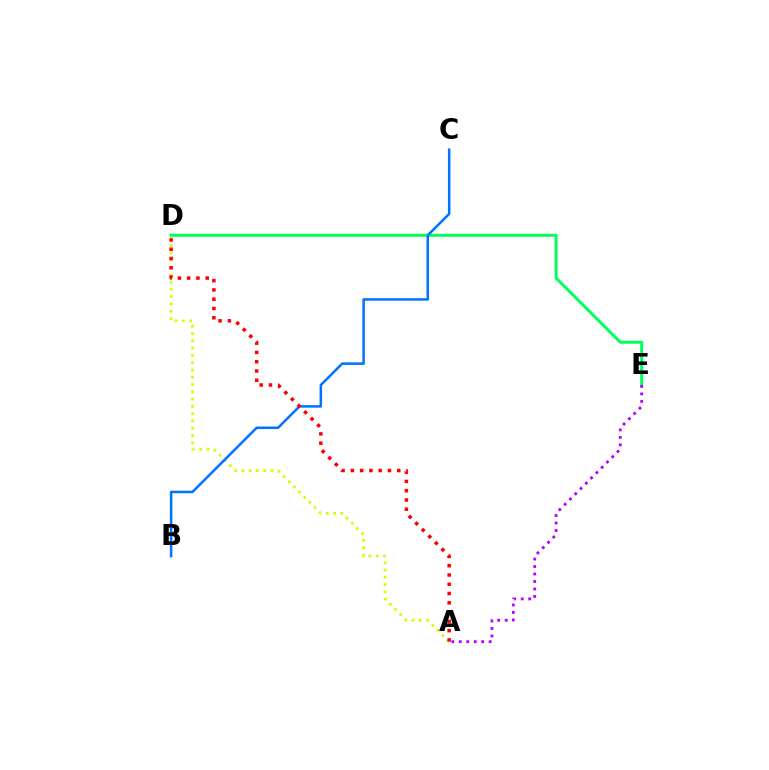{('A', 'D'): [{'color': '#d1ff00', 'line_style': 'dotted', 'thickness': 1.98}, {'color': '#ff0000', 'line_style': 'dotted', 'thickness': 2.52}], ('D', 'E'): [{'color': '#00ff5c', 'line_style': 'solid', 'thickness': 2.15}], ('B', 'C'): [{'color': '#0074ff', 'line_style': 'solid', 'thickness': 1.81}], ('A', 'E'): [{'color': '#b900ff', 'line_style': 'dotted', 'thickness': 2.03}]}